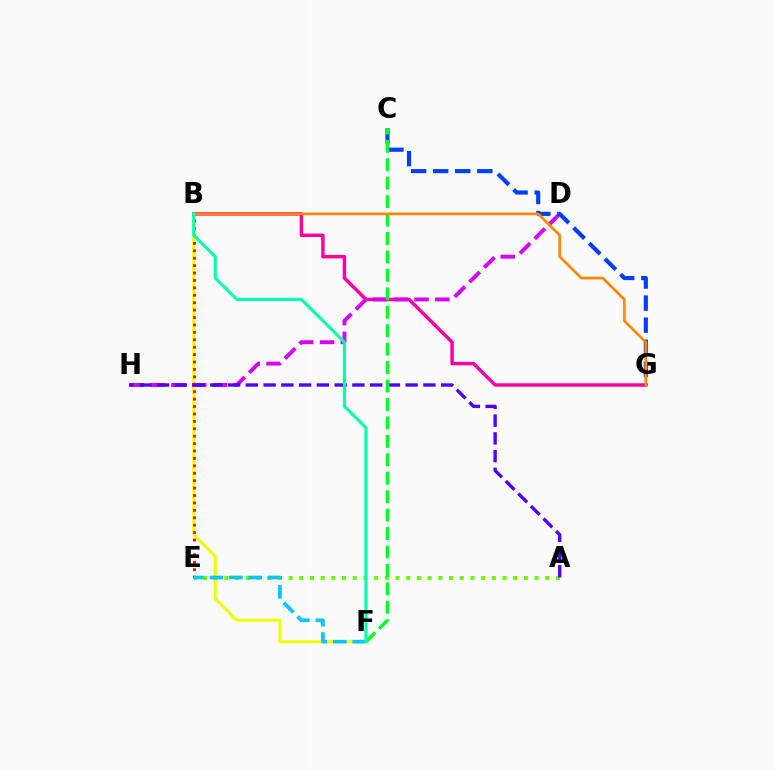{('B', 'F'): [{'color': '#eeff00', 'line_style': 'solid', 'thickness': 2.14}, {'color': '#00ffaf', 'line_style': 'solid', 'thickness': 2.22}], ('B', 'G'): [{'color': '#ff00a0', 'line_style': 'solid', 'thickness': 2.49}, {'color': '#ff8800', 'line_style': 'solid', 'thickness': 1.97}], ('B', 'E'): [{'color': '#ff0000', 'line_style': 'dotted', 'thickness': 2.01}], ('A', 'E'): [{'color': '#66ff00', 'line_style': 'dotted', 'thickness': 2.91}], ('D', 'H'): [{'color': '#d600ff', 'line_style': 'dashed', 'thickness': 2.82}], ('C', 'G'): [{'color': '#003fff', 'line_style': 'dashed', 'thickness': 3.0}], ('A', 'H'): [{'color': '#4f00ff', 'line_style': 'dashed', 'thickness': 2.41}], ('E', 'F'): [{'color': '#00c7ff', 'line_style': 'dashed', 'thickness': 2.64}], ('C', 'F'): [{'color': '#00ff27', 'line_style': 'dashed', 'thickness': 2.51}]}